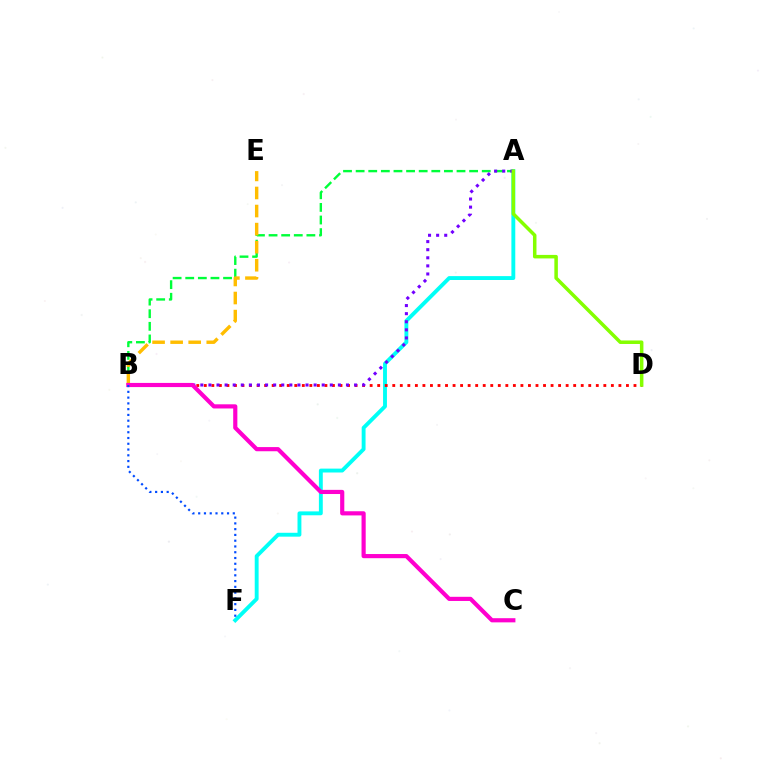{('A', 'B'): [{'color': '#00ff39', 'line_style': 'dashed', 'thickness': 1.71}, {'color': '#7200ff', 'line_style': 'dotted', 'thickness': 2.2}], ('A', 'F'): [{'color': '#00fff6', 'line_style': 'solid', 'thickness': 2.8}], ('B', 'D'): [{'color': '#ff0000', 'line_style': 'dotted', 'thickness': 2.05}], ('B', 'E'): [{'color': '#ffbd00', 'line_style': 'dashed', 'thickness': 2.45}], ('B', 'C'): [{'color': '#ff00cf', 'line_style': 'solid', 'thickness': 3.0}], ('B', 'F'): [{'color': '#004bff', 'line_style': 'dotted', 'thickness': 1.57}], ('A', 'D'): [{'color': '#84ff00', 'line_style': 'solid', 'thickness': 2.53}]}